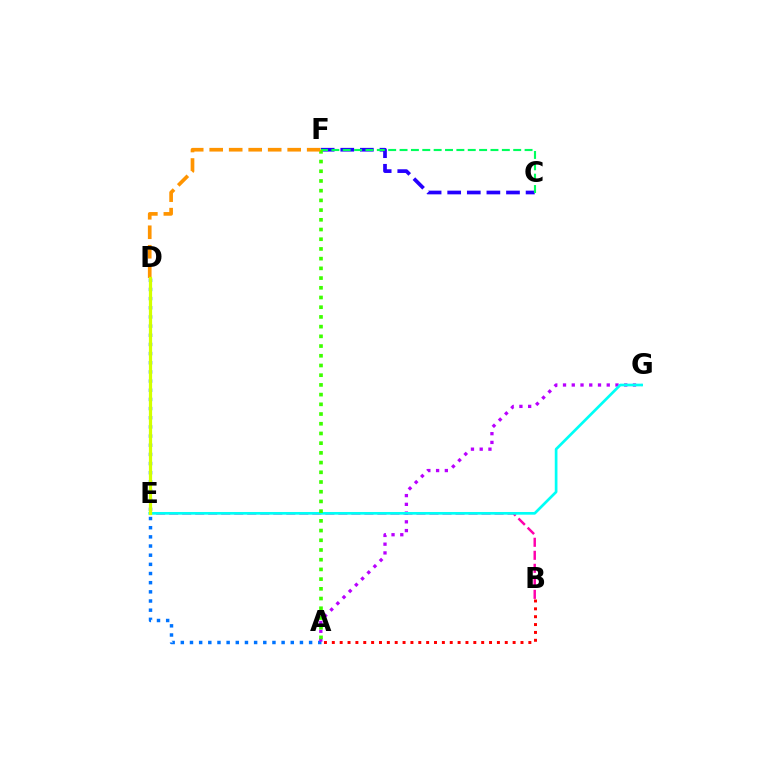{('C', 'F'): [{'color': '#2500ff', 'line_style': 'dashed', 'thickness': 2.66}, {'color': '#00ff5c', 'line_style': 'dashed', 'thickness': 1.54}], ('A', 'D'): [{'color': '#0074ff', 'line_style': 'dotted', 'thickness': 2.49}], ('B', 'E'): [{'color': '#ff00ac', 'line_style': 'dashed', 'thickness': 1.77}], ('A', 'G'): [{'color': '#b900ff', 'line_style': 'dotted', 'thickness': 2.38}], ('E', 'G'): [{'color': '#00fff6', 'line_style': 'solid', 'thickness': 1.94}], ('A', 'F'): [{'color': '#3dff00', 'line_style': 'dotted', 'thickness': 2.64}], ('D', 'F'): [{'color': '#ff9400', 'line_style': 'dashed', 'thickness': 2.65}], ('D', 'E'): [{'color': '#d1ff00', 'line_style': 'solid', 'thickness': 2.32}], ('A', 'B'): [{'color': '#ff0000', 'line_style': 'dotted', 'thickness': 2.14}]}